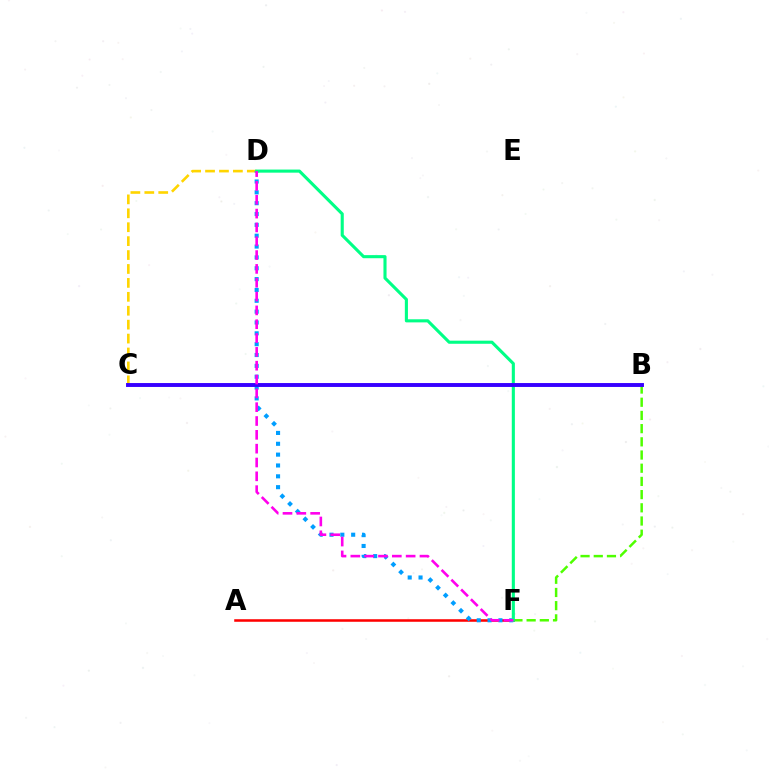{('B', 'F'): [{'color': '#4fff00', 'line_style': 'dashed', 'thickness': 1.79}], ('C', 'D'): [{'color': '#ffd500', 'line_style': 'dashed', 'thickness': 1.89}], ('A', 'F'): [{'color': '#ff0000', 'line_style': 'solid', 'thickness': 1.84}], ('D', 'F'): [{'color': '#009eff', 'line_style': 'dotted', 'thickness': 2.95}, {'color': '#00ff86', 'line_style': 'solid', 'thickness': 2.23}, {'color': '#ff00ed', 'line_style': 'dashed', 'thickness': 1.88}], ('B', 'C'): [{'color': '#3700ff', 'line_style': 'solid', 'thickness': 2.81}]}